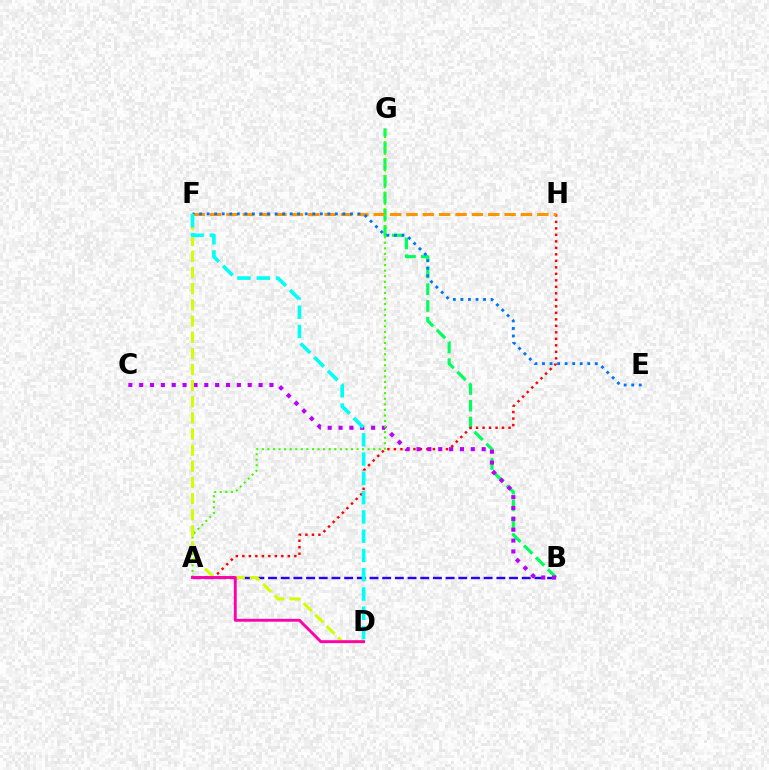{('B', 'G'): [{'color': '#00ff5c', 'line_style': 'dashed', 'thickness': 2.28}], ('A', 'H'): [{'color': '#ff0000', 'line_style': 'dotted', 'thickness': 1.77}], ('F', 'H'): [{'color': '#ff9400', 'line_style': 'dashed', 'thickness': 2.22}], ('A', 'B'): [{'color': '#2500ff', 'line_style': 'dashed', 'thickness': 1.72}], ('E', 'F'): [{'color': '#0074ff', 'line_style': 'dotted', 'thickness': 2.05}], ('B', 'C'): [{'color': '#b900ff', 'line_style': 'dotted', 'thickness': 2.95}], ('A', 'G'): [{'color': '#3dff00', 'line_style': 'dotted', 'thickness': 1.51}], ('D', 'F'): [{'color': '#d1ff00', 'line_style': 'dashed', 'thickness': 2.19}, {'color': '#00fff6', 'line_style': 'dashed', 'thickness': 2.62}], ('A', 'D'): [{'color': '#ff00ac', 'line_style': 'solid', 'thickness': 2.08}]}